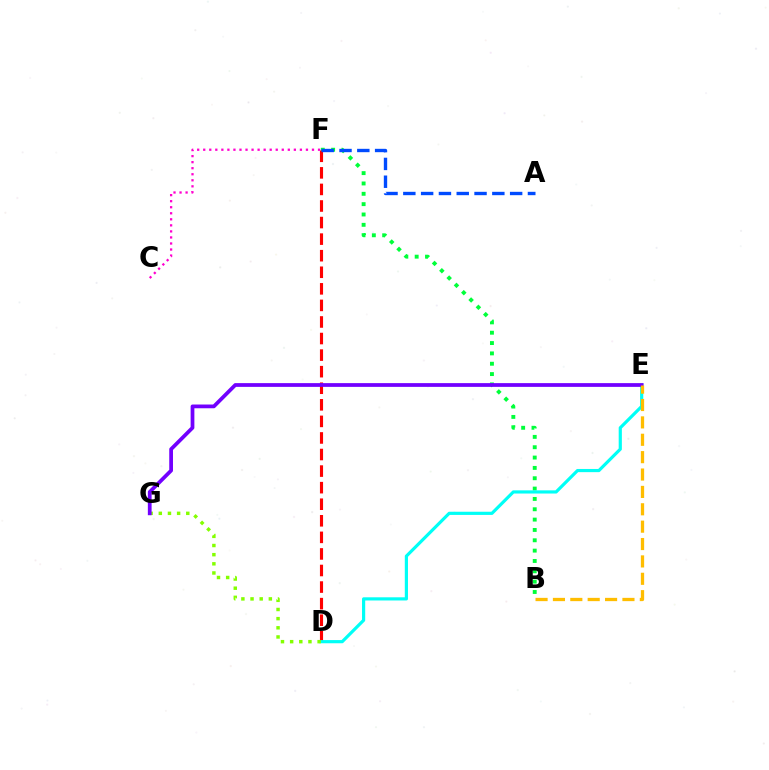{('B', 'F'): [{'color': '#00ff39', 'line_style': 'dotted', 'thickness': 2.81}], ('D', 'F'): [{'color': '#ff0000', 'line_style': 'dashed', 'thickness': 2.25}], ('C', 'F'): [{'color': '#ff00cf', 'line_style': 'dotted', 'thickness': 1.64}], ('D', 'E'): [{'color': '#00fff6', 'line_style': 'solid', 'thickness': 2.29}], ('D', 'G'): [{'color': '#84ff00', 'line_style': 'dotted', 'thickness': 2.49}], ('A', 'F'): [{'color': '#004bff', 'line_style': 'dashed', 'thickness': 2.42}], ('E', 'G'): [{'color': '#7200ff', 'line_style': 'solid', 'thickness': 2.7}], ('B', 'E'): [{'color': '#ffbd00', 'line_style': 'dashed', 'thickness': 2.36}]}